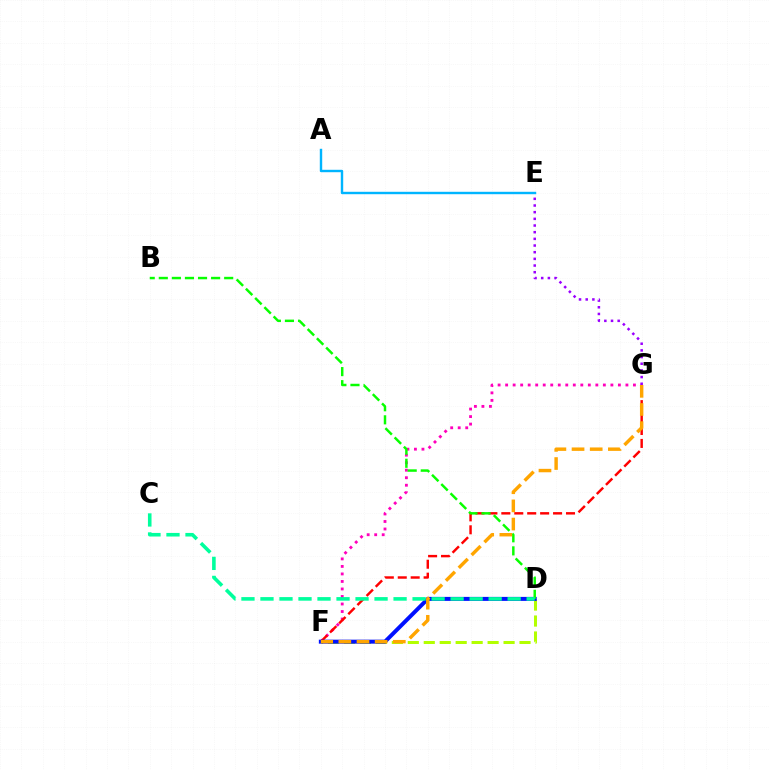{('D', 'F'): [{'color': '#b3ff00', 'line_style': 'dashed', 'thickness': 2.17}, {'color': '#0010ff', 'line_style': 'solid', 'thickness': 2.87}], ('F', 'G'): [{'color': '#ff00bd', 'line_style': 'dotted', 'thickness': 2.04}, {'color': '#ff0000', 'line_style': 'dashed', 'thickness': 1.76}, {'color': '#ffa500', 'line_style': 'dashed', 'thickness': 2.47}], ('E', 'G'): [{'color': '#9b00ff', 'line_style': 'dotted', 'thickness': 1.81}], ('B', 'D'): [{'color': '#08ff00', 'line_style': 'dashed', 'thickness': 1.78}], ('C', 'D'): [{'color': '#00ff9d', 'line_style': 'dashed', 'thickness': 2.58}], ('A', 'E'): [{'color': '#00b5ff', 'line_style': 'solid', 'thickness': 1.73}]}